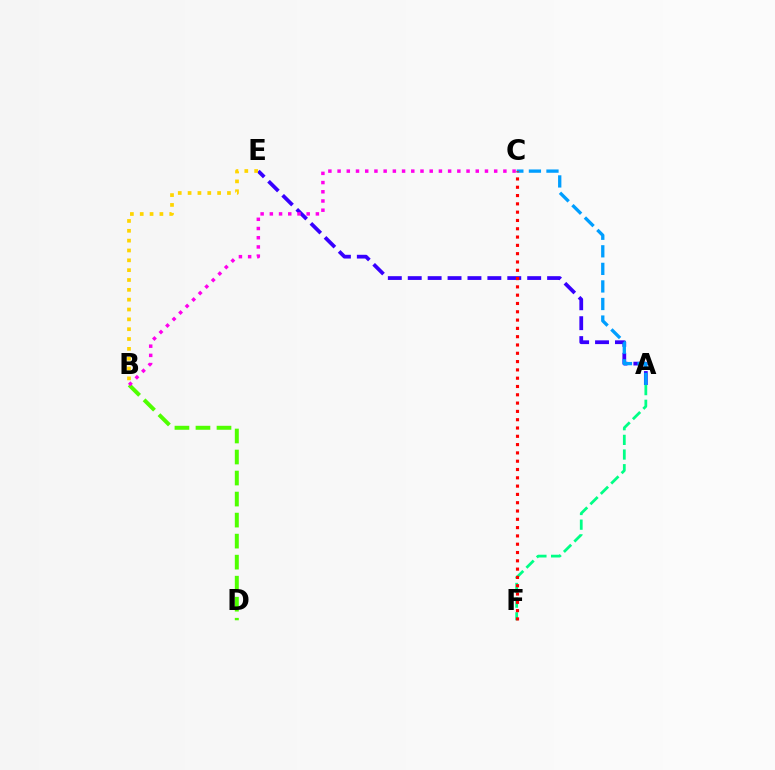{('B', 'D'): [{'color': '#4fff00', 'line_style': 'dashed', 'thickness': 2.86}], ('A', 'E'): [{'color': '#3700ff', 'line_style': 'dashed', 'thickness': 2.7}], ('A', 'F'): [{'color': '#00ff86', 'line_style': 'dashed', 'thickness': 1.99}], ('B', 'C'): [{'color': '#ff00ed', 'line_style': 'dotted', 'thickness': 2.5}], ('A', 'C'): [{'color': '#009eff', 'line_style': 'dashed', 'thickness': 2.39}], ('B', 'E'): [{'color': '#ffd500', 'line_style': 'dotted', 'thickness': 2.67}], ('C', 'F'): [{'color': '#ff0000', 'line_style': 'dotted', 'thickness': 2.26}]}